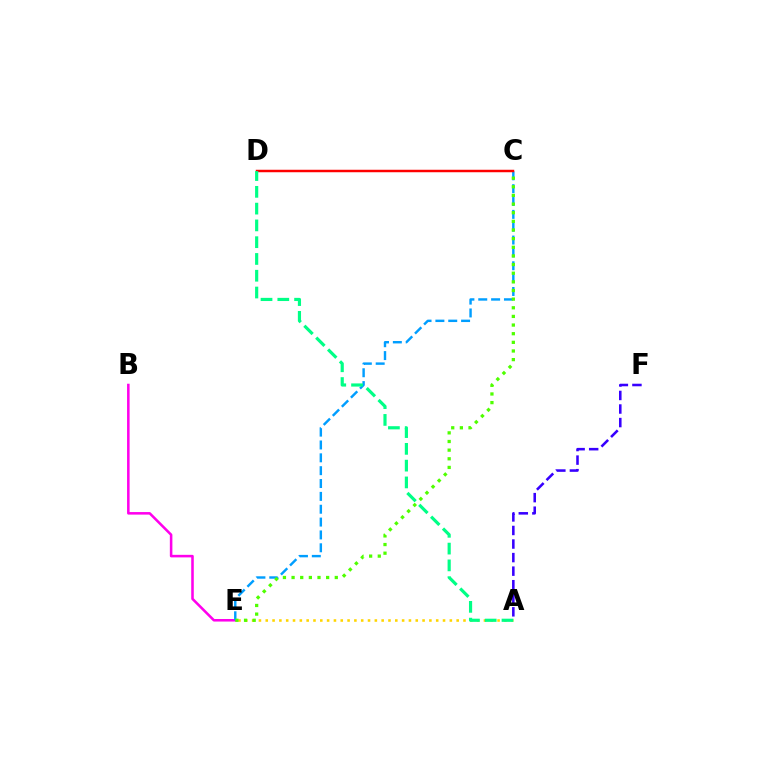{('B', 'E'): [{'color': '#ff00ed', 'line_style': 'solid', 'thickness': 1.84}], ('C', 'E'): [{'color': '#009eff', 'line_style': 'dashed', 'thickness': 1.75}, {'color': '#4fff00', 'line_style': 'dotted', 'thickness': 2.35}], ('A', 'E'): [{'color': '#ffd500', 'line_style': 'dotted', 'thickness': 1.85}], ('A', 'F'): [{'color': '#3700ff', 'line_style': 'dashed', 'thickness': 1.84}], ('C', 'D'): [{'color': '#ff0000', 'line_style': 'solid', 'thickness': 1.78}], ('A', 'D'): [{'color': '#00ff86', 'line_style': 'dashed', 'thickness': 2.28}]}